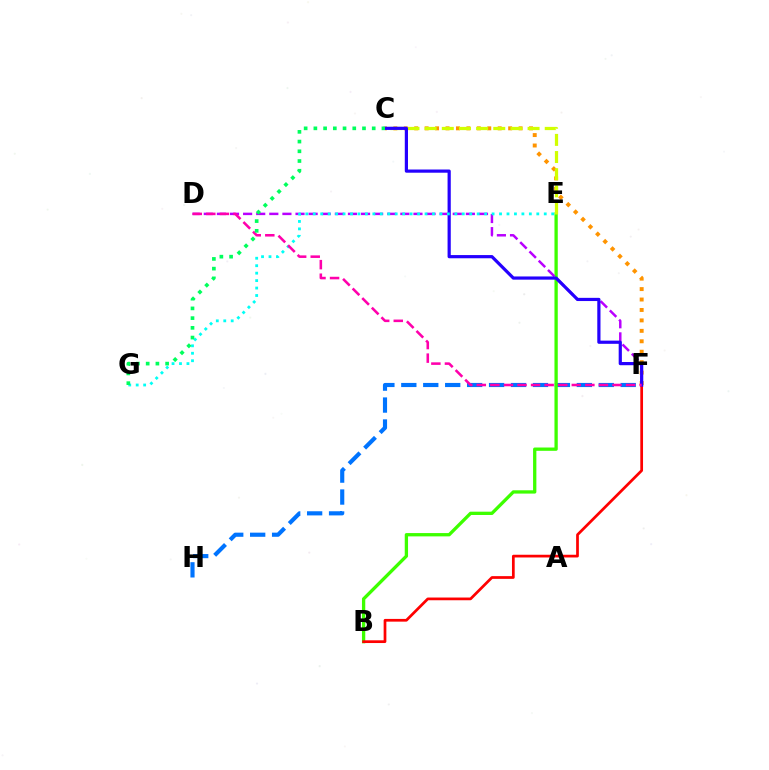{('F', 'H'): [{'color': '#0074ff', 'line_style': 'dashed', 'thickness': 2.98}], ('B', 'E'): [{'color': '#3dff00', 'line_style': 'solid', 'thickness': 2.38}], ('D', 'F'): [{'color': '#b900ff', 'line_style': 'dashed', 'thickness': 1.78}, {'color': '#ff00ac', 'line_style': 'dashed', 'thickness': 1.84}], ('C', 'F'): [{'color': '#ff9400', 'line_style': 'dotted', 'thickness': 2.84}, {'color': '#2500ff', 'line_style': 'solid', 'thickness': 2.3}], ('B', 'F'): [{'color': '#ff0000', 'line_style': 'solid', 'thickness': 1.96}], ('C', 'E'): [{'color': '#d1ff00', 'line_style': 'dashed', 'thickness': 2.33}], ('E', 'G'): [{'color': '#00fff6', 'line_style': 'dotted', 'thickness': 2.02}], ('C', 'G'): [{'color': '#00ff5c', 'line_style': 'dotted', 'thickness': 2.64}]}